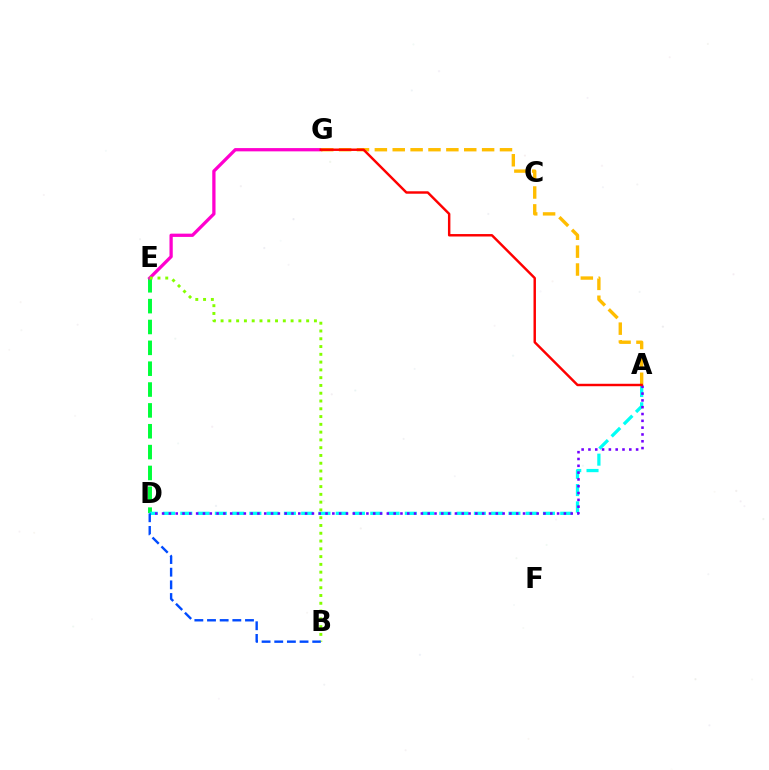{('D', 'E'): [{'color': '#00ff39', 'line_style': 'dashed', 'thickness': 2.83}], ('E', 'G'): [{'color': '#ff00cf', 'line_style': 'solid', 'thickness': 2.35}], ('A', 'D'): [{'color': '#00fff6', 'line_style': 'dashed', 'thickness': 2.35}, {'color': '#7200ff', 'line_style': 'dotted', 'thickness': 1.85}], ('A', 'G'): [{'color': '#ffbd00', 'line_style': 'dashed', 'thickness': 2.43}, {'color': '#ff0000', 'line_style': 'solid', 'thickness': 1.76}], ('B', 'E'): [{'color': '#84ff00', 'line_style': 'dotted', 'thickness': 2.11}], ('B', 'D'): [{'color': '#004bff', 'line_style': 'dashed', 'thickness': 1.72}]}